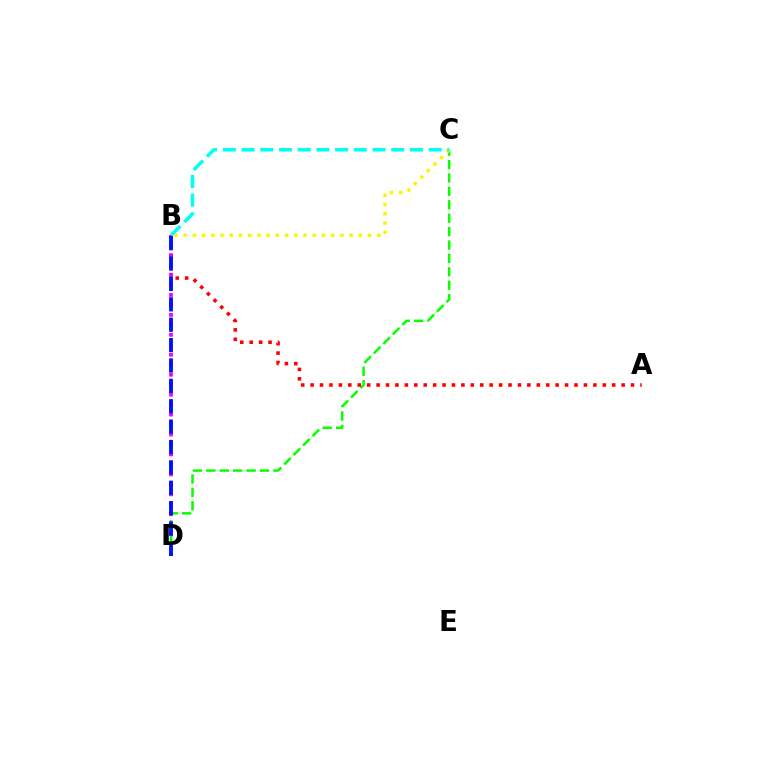{('C', 'D'): [{'color': '#08ff00', 'line_style': 'dashed', 'thickness': 1.82}], ('A', 'B'): [{'color': '#ff0000', 'line_style': 'dotted', 'thickness': 2.56}], ('B', 'D'): [{'color': '#ee00ff', 'line_style': 'dotted', 'thickness': 2.71}, {'color': '#0010ff', 'line_style': 'dashed', 'thickness': 2.77}], ('B', 'C'): [{'color': '#fcf500', 'line_style': 'dotted', 'thickness': 2.51}, {'color': '#00fff6', 'line_style': 'dashed', 'thickness': 2.54}]}